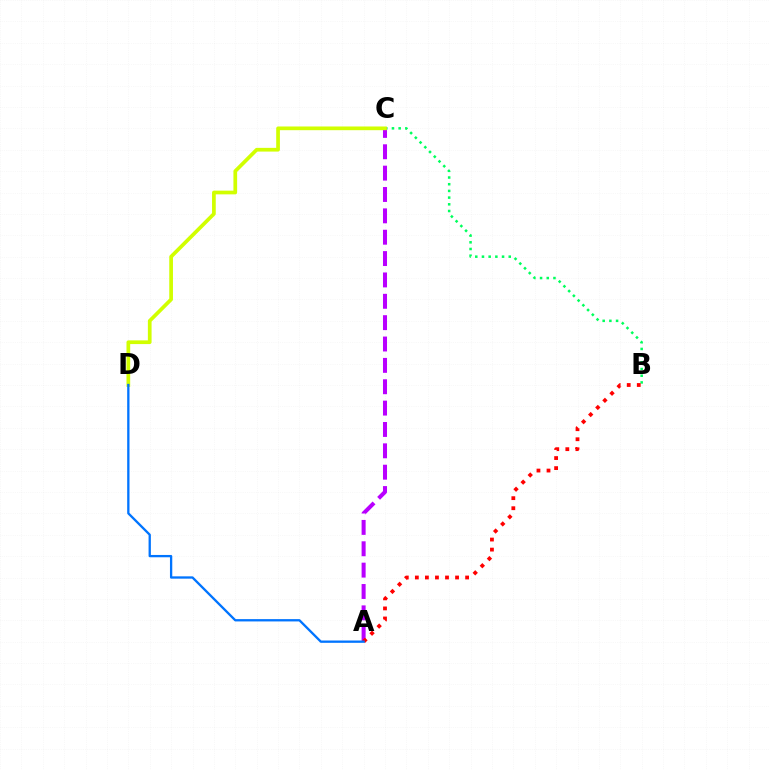{('B', 'C'): [{'color': '#00ff5c', 'line_style': 'dotted', 'thickness': 1.82}], ('A', 'C'): [{'color': '#b900ff', 'line_style': 'dashed', 'thickness': 2.9}], ('A', 'B'): [{'color': '#ff0000', 'line_style': 'dotted', 'thickness': 2.73}], ('C', 'D'): [{'color': '#d1ff00', 'line_style': 'solid', 'thickness': 2.67}], ('A', 'D'): [{'color': '#0074ff', 'line_style': 'solid', 'thickness': 1.66}]}